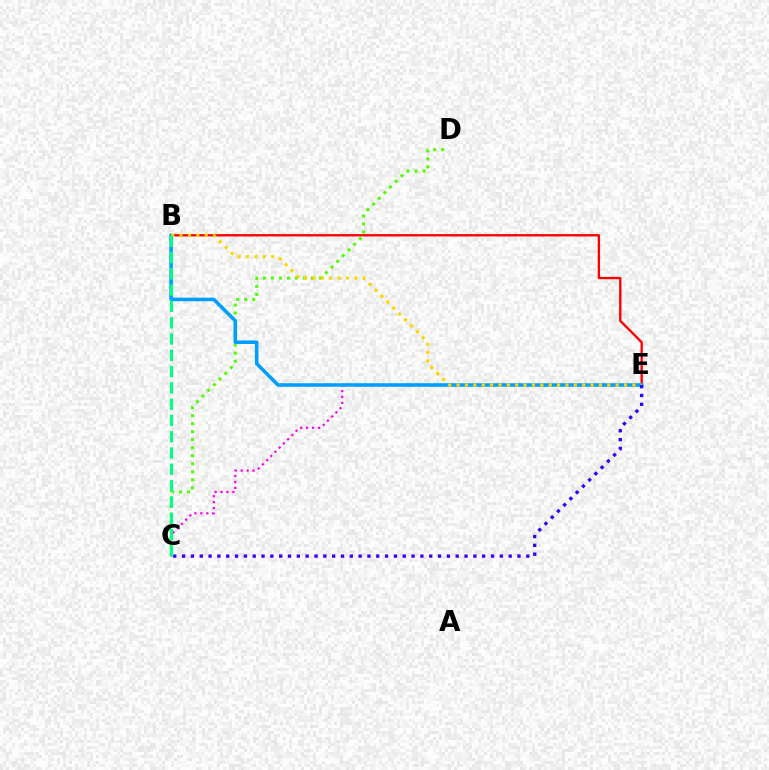{('B', 'E'): [{'color': '#ff0000', 'line_style': 'solid', 'thickness': 1.69}, {'color': '#009eff', 'line_style': 'solid', 'thickness': 2.55}, {'color': '#ffd500', 'line_style': 'dotted', 'thickness': 2.27}], ('C', 'D'): [{'color': '#4fff00', 'line_style': 'dotted', 'thickness': 2.18}], ('C', 'E'): [{'color': '#ff00ed', 'line_style': 'dotted', 'thickness': 1.61}, {'color': '#3700ff', 'line_style': 'dotted', 'thickness': 2.4}], ('B', 'C'): [{'color': '#00ff86', 'line_style': 'dashed', 'thickness': 2.21}]}